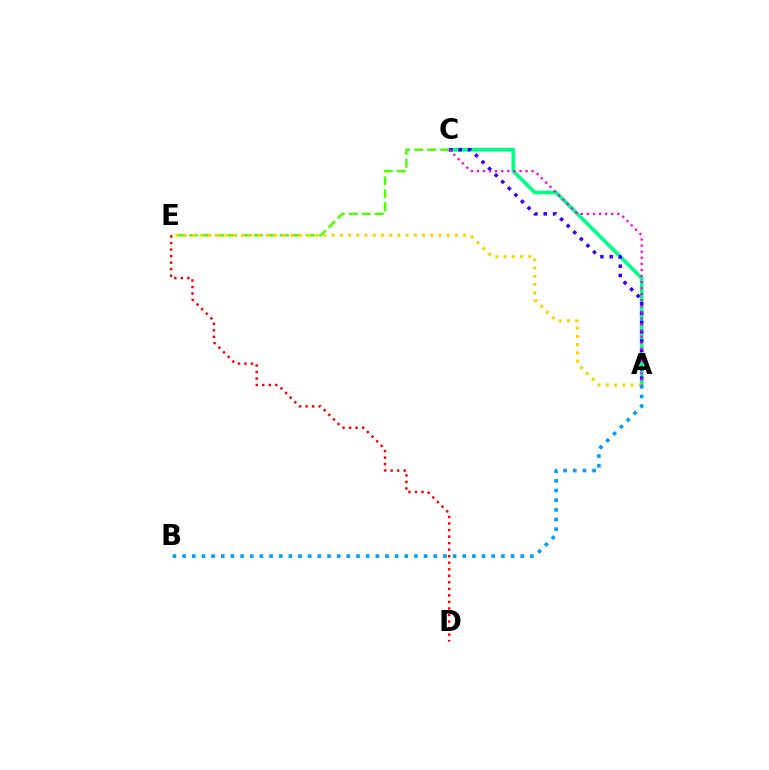{('A', 'C'): [{'color': '#00ff86', 'line_style': 'solid', 'thickness': 2.65}, {'color': '#3700ff', 'line_style': 'dotted', 'thickness': 2.53}, {'color': '#ff00ed', 'line_style': 'dotted', 'thickness': 1.65}], ('C', 'E'): [{'color': '#4fff00', 'line_style': 'dashed', 'thickness': 1.76}], ('A', 'E'): [{'color': '#ffd500', 'line_style': 'dotted', 'thickness': 2.23}], ('D', 'E'): [{'color': '#ff0000', 'line_style': 'dotted', 'thickness': 1.77}], ('A', 'B'): [{'color': '#009eff', 'line_style': 'dotted', 'thickness': 2.62}]}